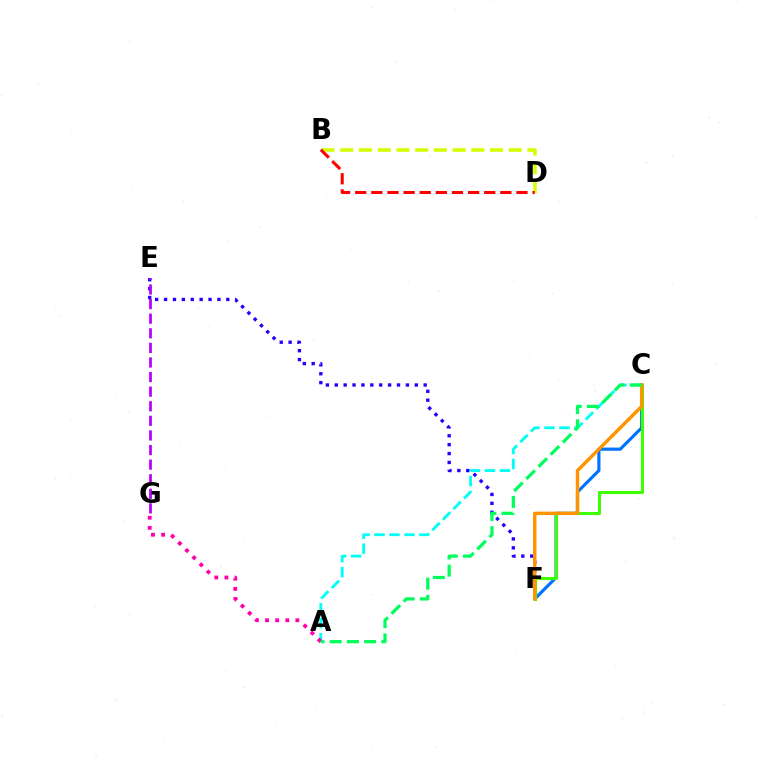{('A', 'C'): [{'color': '#00fff6', 'line_style': 'dashed', 'thickness': 2.03}, {'color': '#00ff5c', 'line_style': 'dashed', 'thickness': 2.34}], ('B', 'D'): [{'color': '#d1ff00', 'line_style': 'dashed', 'thickness': 2.54}, {'color': '#ff0000', 'line_style': 'dashed', 'thickness': 2.19}], ('E', 'F'): [{'color': '#2500ff', 'line_style': 'dotted', 'thickness': 2.42}], ('C', 'F'): [{'color': '#0074ff', 'line_style': 'solid', 'thickness': 2.29}, {'color': '#3dff00', 'line_style': 'solid', 'thickness': 2.2}, {'color': '#ff9400', 'line_style': 'solid', 'thickness': 2.47}], ('E', 'G'): [{'color': '#b900ff', 'line_style': 'dashed', 'thickness': 1.98}], ('A', 'G'): [{'color': '#ff00ac', 'line_style': 'dotted', 'thickness': 2.75}]}